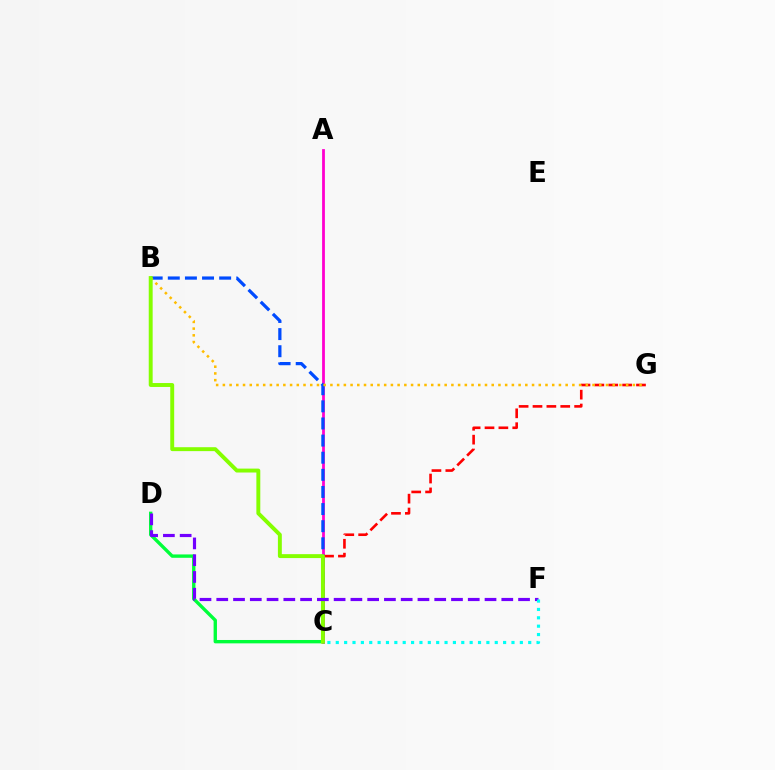{('A', 'C'): [{'color': '#ff00cf', 'line_style': 'solid', 'thickness': 2.01}], ('B', 'C'): [{'color': '#004bff', 'line_style': 'dashed', 'thickness': 2.33}, {'color': '#84ff00', 'line_style': 'solid', 'thickness': 2.82}], ('C', 'D'): [{'color': '#00ff39', 'line_style': 'solid', 'thickness': 2.42}], ('C', 'G'): [{'color': '#ff0000', 'line_style': 'dashed', 'thickness': 1.89}], ('B', 'G'): [{'color': '#ffbd00', 'line_style': 'dotted', 'thickness': 1.83}], ('D', 'F'): [{'color': '#7200ff', 'line_style': 'dashed', 'thickness': 2.28}], ('C', 'F'): [{'color': '#00fff6', 'line_style': 'dotted', 'thickness': 2.27}]}